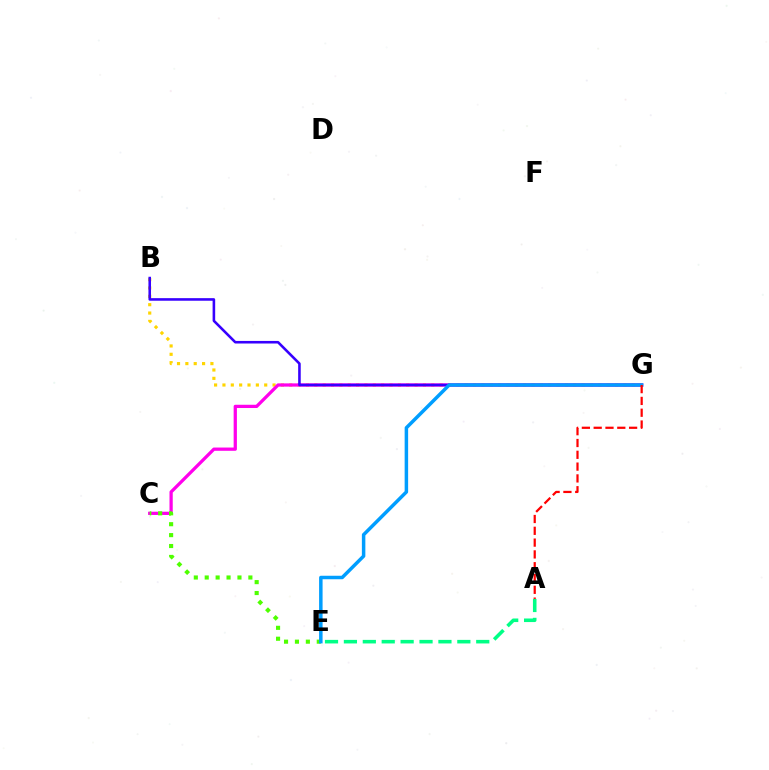{('B', 'G'): [{'color': '#ffd500', 'line_style': 'dotted', 'thickness': 2.27}, {'color': '#3700ff', 'line_style': 'solid', 'thickness': 1.86}], ('A', 'E'): [{'color': '#00ff86', 'line_style': 'dashed', 'thickness': 2.57}], ('C', 'G'): [{'color': '#ff00ed', 'line_style': 'solid', 'thickness': 2.34}], ('C', 'E'): [{'color': '#4fff00', 'line_style': 'dotted', 'thickness': 2.96}], ('E', 'G'): [{'color': '#009eff', 'line_style': 'solid', 'thickness': 2.51}], ('A', 'G'): [{'color': '#ff0000', 'line_style': 'dashed', 'thickness': 1.6}]}